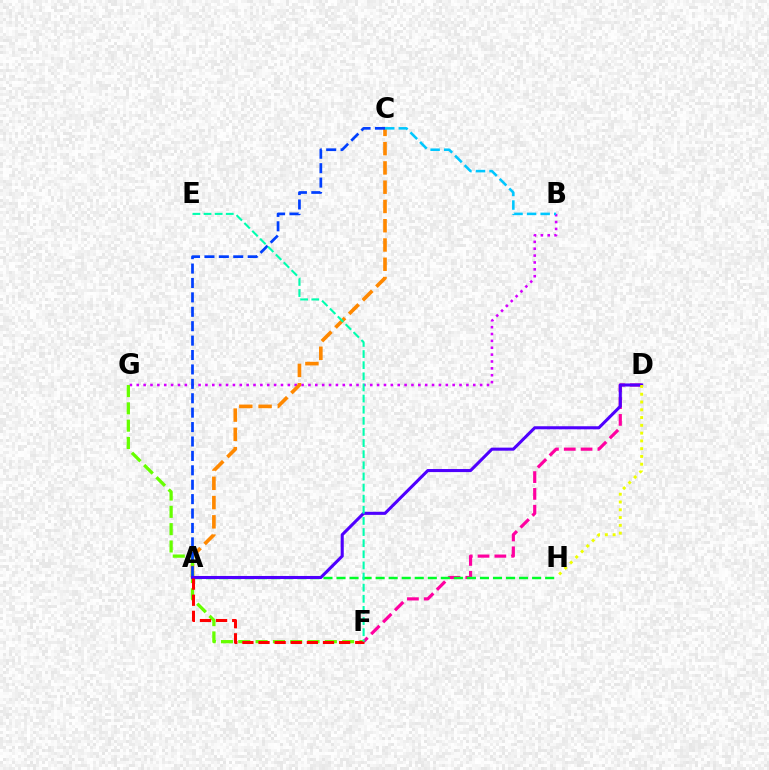{('D', 'F'): [{'color': '#ff00a0', 'line_style': 'dashed', 'thickness': 2.28}], ('B', 'G'): [{'color': '#d600ff', 'line_style': 'dotted', 'thickness': 1.87}], ('A', 'C'): [{'color': '#ff8800', 'line_style': 'dashed', 'thickness': 2.62}, {'color': '#003fff', 'line_style': 'dashed', 'thickness': 1.96}], ('F', 'G'): [{'color': '#66ff00', 'line_style': 'dashed', 'thickness': 2.35}], ('A', 'H'): [{'color': '#00ff27', 'line_style': 'dashed', 'thickness': 1.77}], ('B', 'C'): [{'color': '#00c7ff', 'line_style': 'dashed', 'thickness': 1.84}], ('A', 'D'): [{'color': '#4f00ff', 'line_style': 'solid', 'thickness': 2.21}], ('D', 'H'): [{'color': '#eeff00', 'line_style': 'dotted', 'thickness': 2.11}], ('A', 'F'): [{'color': '#ff0000', 'line_style': 'dashed', 'thickness': 2.19}], ('E', 'F'): [{'color': '#00ffaf', 'line_style': 'dashed', 'thickness': 1.51}]}